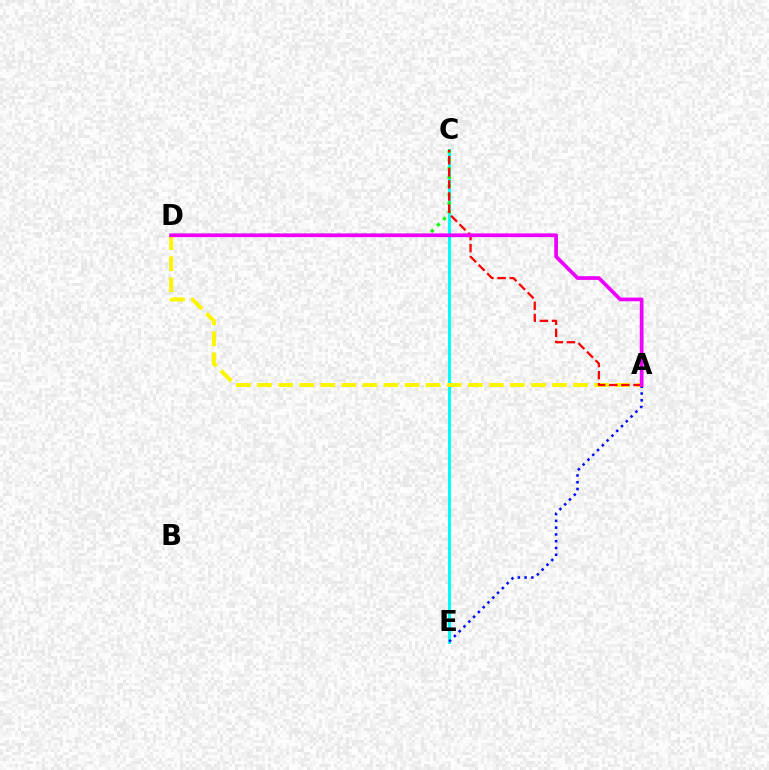{('C', 'E'): [{'color': '#00fff6', 'line_style': 'solid', 'thickness': 2.18}], ('C', 'D'): [{'color': '#08ff00', 'line_style': 'dotted', 'thickness': 2.35}], ('A', 'E'): [{'color': '#0010ff', 'line_style': 'dotted', 'thickness': 1.84}], ('A', 'D'): [{'color': '#fcf500', 'line_style': 'dashed', 'thickness': 2.86}, {'color': '#ee00ff', 'line_style': 'solid', 'thickness': 2.68}], ('A', 'C'): [{'color': '#ff0000', 'line_style': 'dashed', 'thickness': 1.64}]}